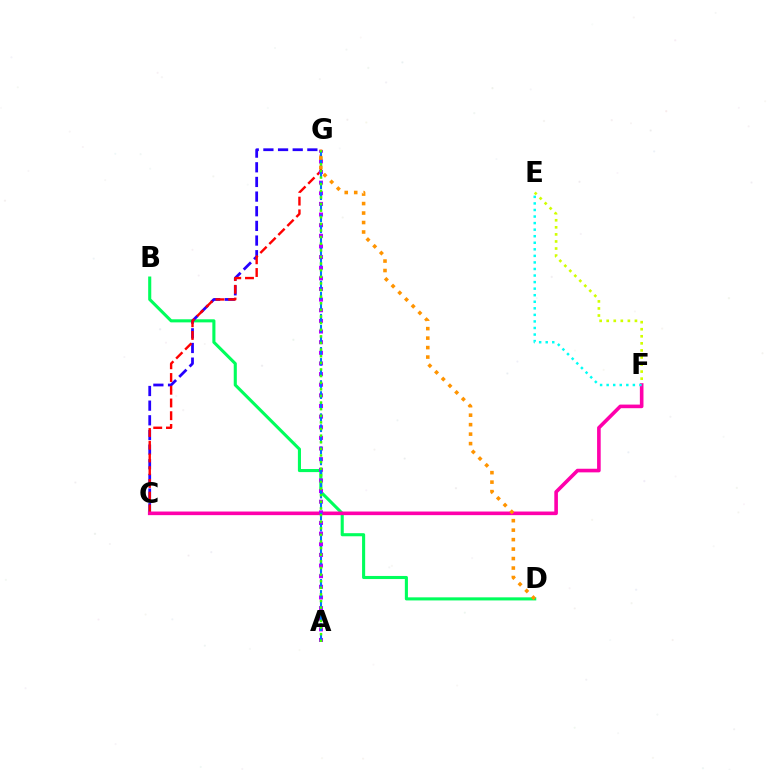{('B', 'D'): [{'color': '#00ff5c', 'line_style': 'solid', 'thickness': 2.22}], ('C', 'G'): [{'color': '#2500ff', 'line_style': 'dashed', 'thickness': 1.99}, {'color': '#ff0000', 'line_style': 'dashed', 'thickness': 1.73}], ('E', 'F'): [{'color': '#d1ff00', 'line_style': 'dotted', 'thickness': 1.92}, {'color': '#00fff6', 'line_style': 'dotted', 'thickness': 1.78}], ('C', 'F'): [{'color': '#ff00ac', 'line_style': 'solid', 'thickness': 2.6}], ('A', 'G'): [{'color': '#b900ff', 'line_style': 'dotted', 'thickness': 2.89}, {'color': '#0074ff', 'line_style': 'dashed', 'thickness': 1.5}, {'color': '#3dff00', 'line_style': 'dotted', 'thickness': 1.8}], ('D', 'G'): [{'color': '#ff9400', 'line_style': 'dotted', 'thickness': 2.58}]}